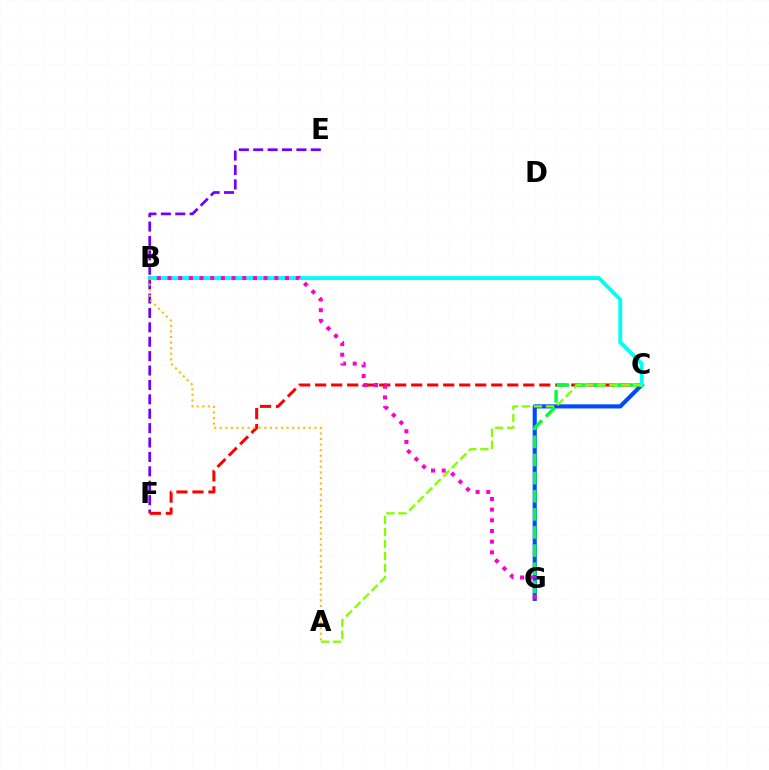{('C', 'G'): [{'color': '#004bff', 'line_style': 'solid', 'thickness': 2.97}, {'color': '#00ff39', 'line_style': 'dashed', 'thickness': 2.46}], ('E', 'F'): [{'color': '#7200ff', 'line_style': 'dashed', 'thickness': 1.96}], ('C', 'F'): [{'color': '#ff0000', 'line_style': 'dashed', 'thickness': 2.17}], ('B', 'C'): [{'color': '#00fff6', 'line_style': 'solid', 'thickness': 2.79}], ('A', 'B'): [{'color': '#ffbd00', 'line_style': 'dotted', 'thickness': 1.51}], ('B', 'G'): [{'color': '#ff00cf', 'line_style': 'dotted', 'thickness': 2.9}], ('A', 'C'): [{'color': '#84ff00', 'line_style': 'dashed', 'thickness': 1.64}]}